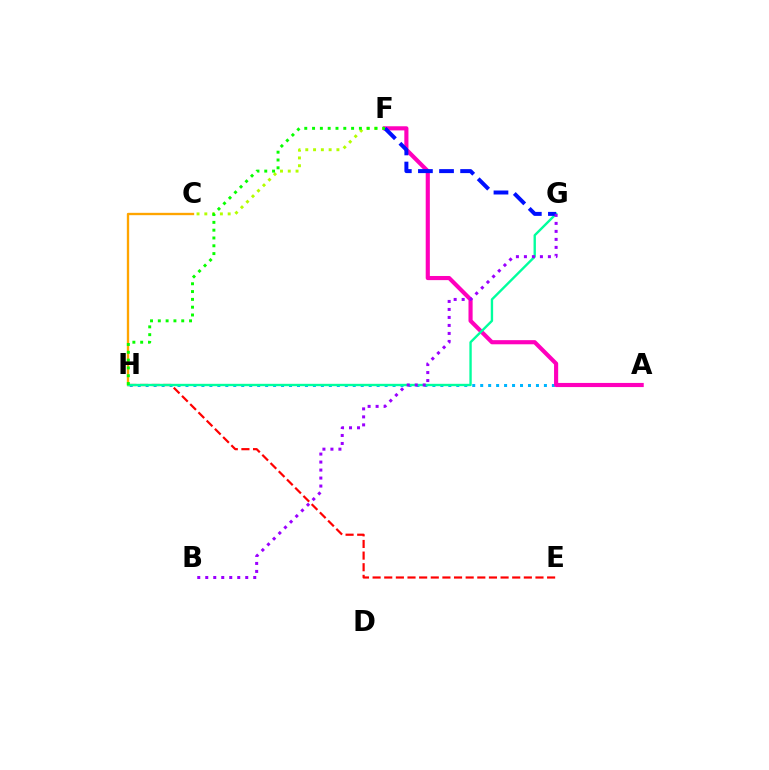{('C', 'F'): [{'color': '#b3ff00', 'line_style': 'dotted', 'thickness': 2.11}], ('A', 'H'): [{'color': '#00b5ff', 'line_style': 'dotted', 'thickness': 2.16}], ('A', 'F'): [{'color': '#ff00bd', 'line_style': 'solid', 'thickness': 2.97}], ('C', 'H'): [{'color': '#ffa500', 'line_style': 'solid', 'thickness': 1.68}], ('E', 'H'): [{'color': '#ff0000', 'line_style': 'dashed', 'thickness': 1.58}], ('G', 'H'): [{'color': '#00ff9d', 'line_style': 'solid', 'thickness': 1.7}], ('F', 'G'): [{'color': '#0010ff', 'line_style': 'dashed', 'thickness': 2.87}], ('B', 'G'): [{'color': '#9b00ff', 'line_style': 'dotted', 'thickness': 2.17}], ('F', 'H'): [{'color': '#08ff00', 'line_style': 'dotted', 'thickness': 2.12}]}